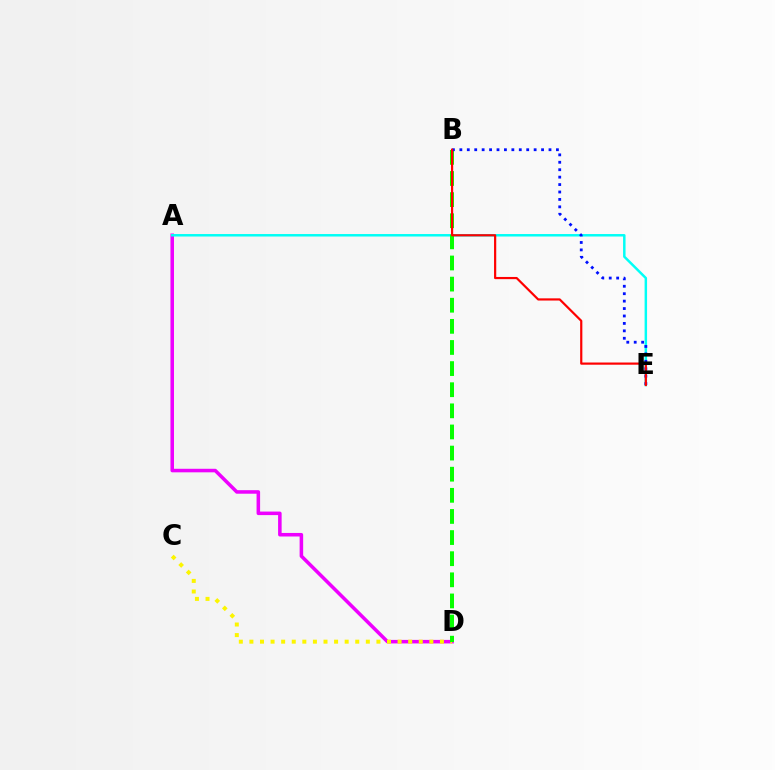{('A', 'D'): [{'color': '#ee00ff', 'line_style': 'solid', 'thickness': 2.55}], ('A', 'E'): [{'color': '#00fff6', 'line_style': 'solid', 'thickness': 1.78}], ('C', 'D'): [{'color': '#fcf500', 'line_style': 'dotted', 'thickness': 2.88}], ('B', 'D'): [{'color': '#08ff00', 'line_style': 'dashed', 'thickness': 2.87}], ('B', 'E'): [{'color': '#0010ff', 'line_style': 'dotted', 'thickness': 2.02}, {'color': '#ff0000', 'line_style': 'solid', 'thickness': 1.58}]}